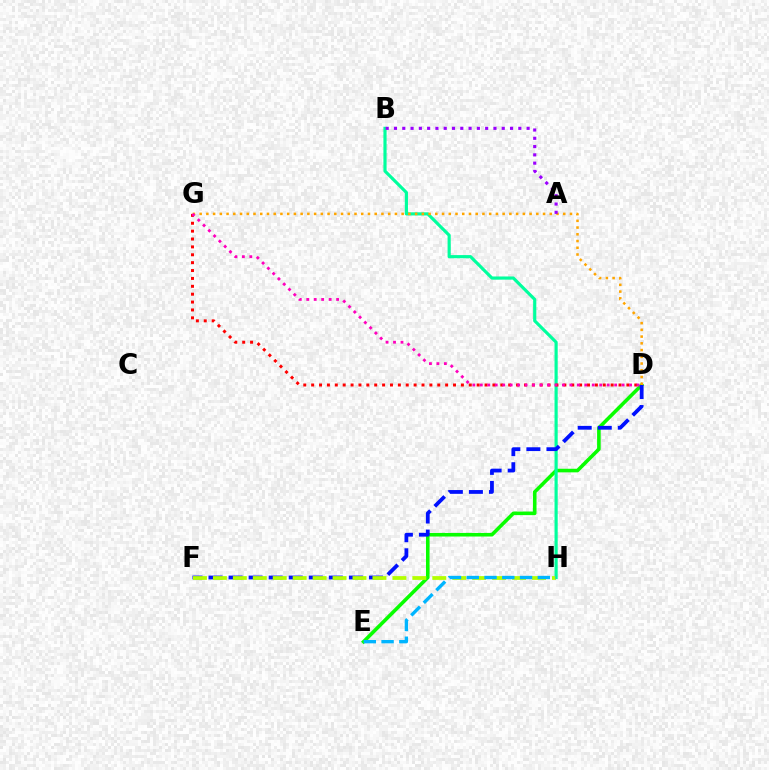{('D', 'E'): [{'color': '#08ff00', 'line_style': 'solid', 'thickness': 2.58}], ('B', 'H'): [{'color': '#00ff9d', 'line_style': 'solid', 'thickness': 2.28}], ('D', 'F'): [{'color': '#0010ff', 'line_style': 'dashed', 'thickness': 2.72}], ('D', 'G'): [{'color': '#ffa500', 'line_style': 'dotted', 'thickness': 1.83}, {'color': '#ff0000', 'line_style': 'dotted', 'thickness': 2.14}, {'color': '#ff00bd', 'line_style': 'dotted', 'thickness': 2.03}], ('F', 'H'): [{'color': '#b3ff00', 'line_style': 'dashed', 'thickness': 2.71}], ('A', 'B'): [{'color': '#9b00ff', 'line_style': 'dotted', 'thickness': 2.25}], ('E', 'H'): [{'color': '#00b5ff', 'line_style': 'dashed', 'thickness': 2.41}]}